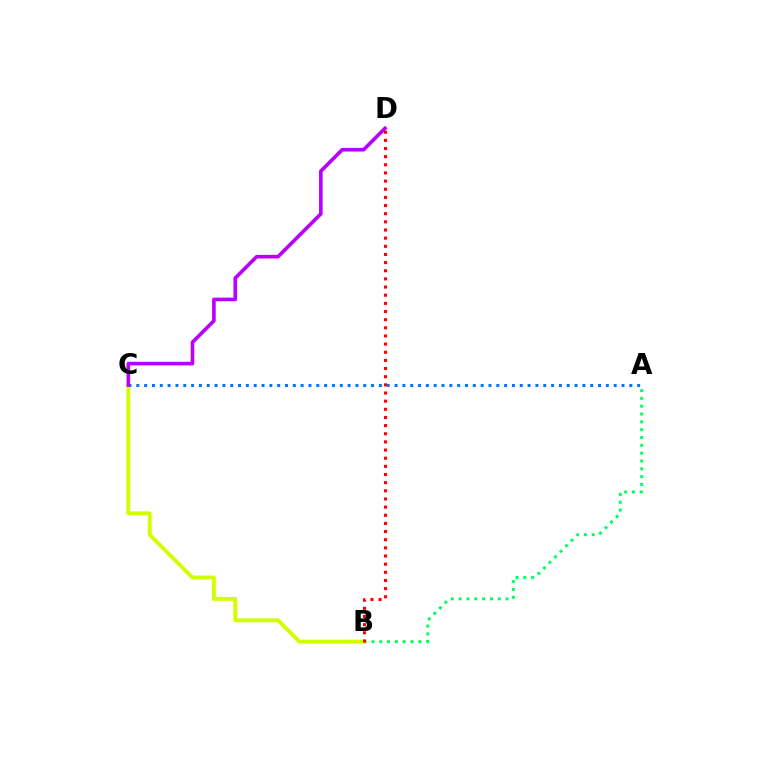{('B', 'C'): [{'color': '#d1ff00', 'line_style': 'solid', 'thickness': 2.81}], ('A', 'C'): [{'color': '#0074ff', 'line_style': 'dotted', 'thickness': 2.13}], ('A', 'B'): [{'color': '#00ff5c', 'line_style': 'dotted', 'thickness': 2.13}], ('C', 'D'): [{'color': '#b900ff', 'line_style': 'solid', 'thickness': 2.61}], ('B', 'D'): [{'color': '#ff0000', 'line_style': 'dotted', 'thickness': 2.21}]}